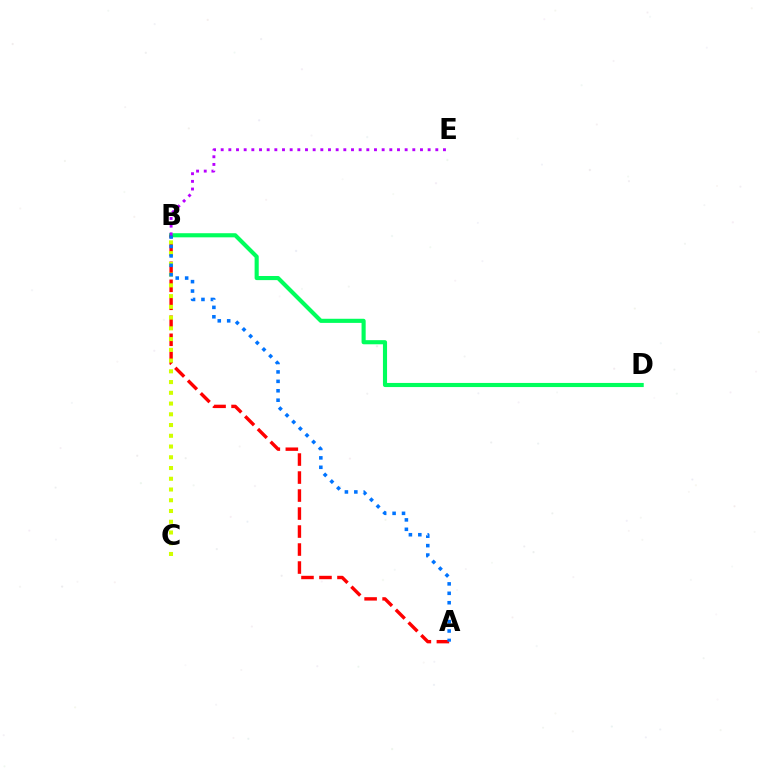{('B', 'D'): [{'color': '#00ff5c', 'line_style': 'solid', 'thickness': 2.97}], ('A', 'B'): [{'color': '#ff0000', 'line_style': 'dashed', 'thickness': 2.44}, {'color': '#0074ff', 'line_style': 'dotted', 'thickness': 2.56}], ('B', 'C'): [{'color': '#d1ff00', 'line_style': 'dotted', 'thickness': 2.92}], ('B', 'E'): [{'color': '#b900ff', 'line_style': 'dotted', 'thickness': 2.08}]}